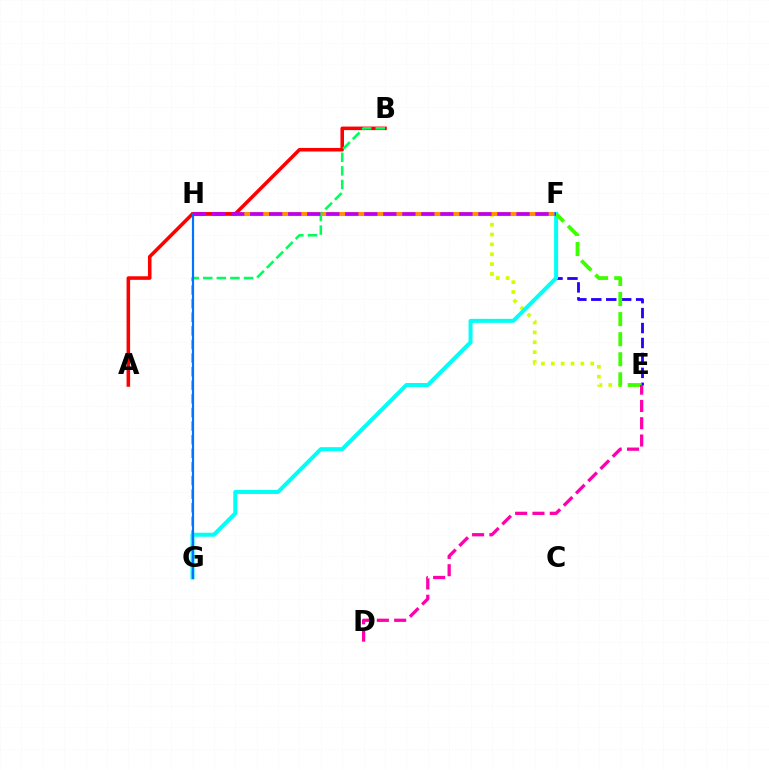{('E', 'H'): [{'color': '#d1ff00', 'line_style': 'dotted', 'thickness': 2.68}], ('F', 'H'): [{'color': '#ff9400', 'line_style': 'solid', 'thickness': 2.94}, {'color': '#b900ff', 'line_style': 'dashed', 'thickness': 2.58}], ('E', 'F'): [{'color': '#2500ff', 'line_style': 'dashed', 'thickness': 2.03}, {'color': '#3dff00', 'line_style': 'dashed', 'thickness': 2.73}], ('F', 'G'): [{'color': '#00fff6', 'line_style': 'solid', 'thickness': 2.88}], ('A', 'B'): [{'color': '#ff0000', 'line_style': 'solid', 'thickness': 2.56}], ('B', 'G'): [{'color': '#00ff5c', 'line_style': 'dashed', 'thickness': 1.85}], ('D', 'E'): [{'color': '#ff00ac', 'line_style': 'dashed', 'thickness': 2.35}], ('G', 'H'): [{'color': '#0074ff', 'line_style': 'solid', 'thickness': 1.57}]}